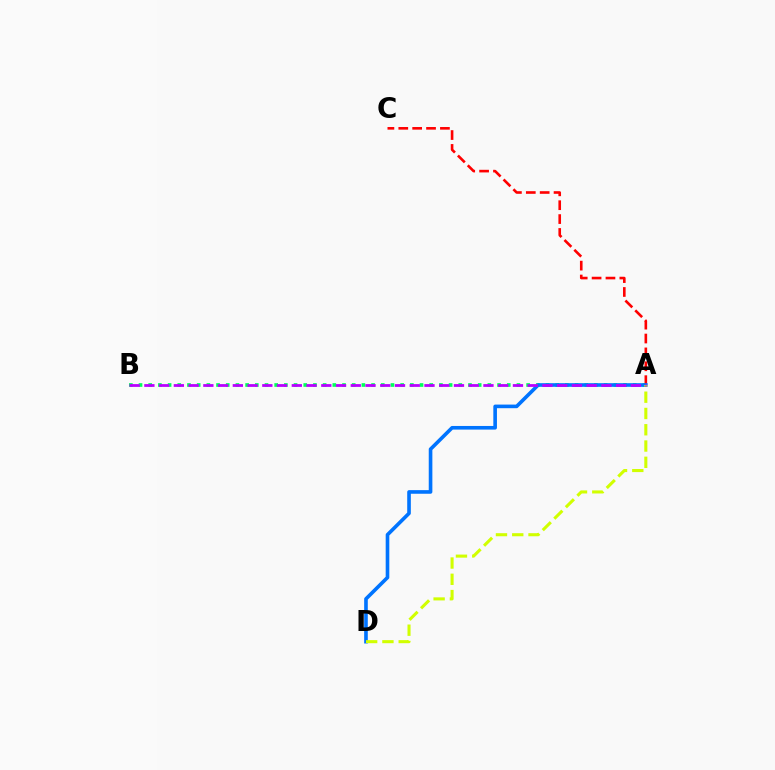{('A', 'B'): [{'color': '#00ff5c', 'line_style': 'dotted', 'thickness': 2.63}, {'color': '#b900ff', 'line_style': 'dashed', 'thickness': 2.0}], ('A', 'C'): [{'color': '#ff0000', 'line_style': 'dashed', 'thickness': 1.89}], ('A', 'D'): [{'color': '#0074ff', 'line_style': 'solid', 'thickness': 2.61}, {'color': '#d1ff00', 'line_style': 'dashed', 'thickness': 2.21}]}